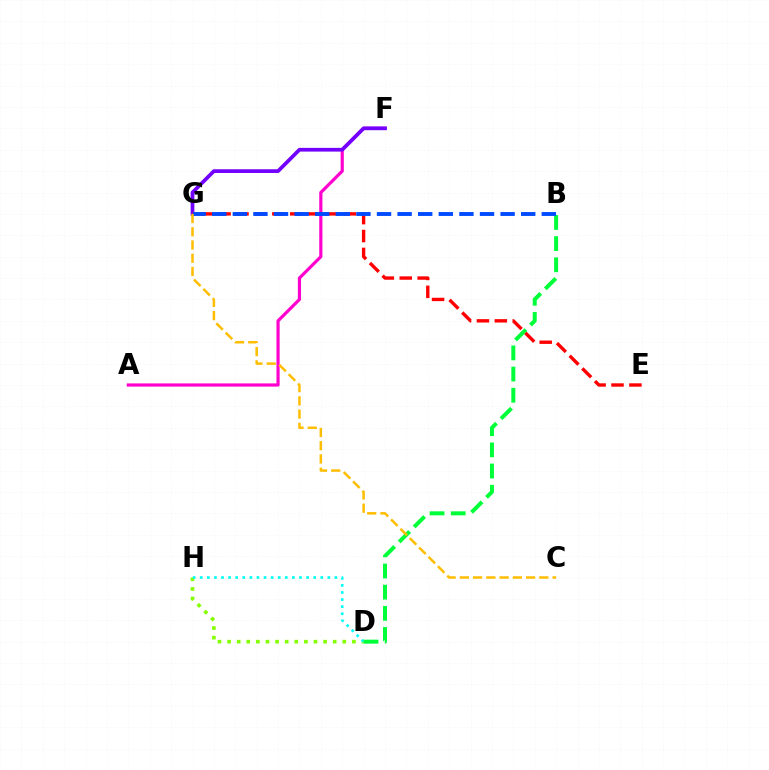{('D', 'H'): [{'color': '#84ff00', 'line_style': 'dotted', 'thickness': 2.61}, {'color': '#00fff6', 'line_style': 'dotted', 'thickness': 1.93}], ('A', 'F'): [{'color': '#ff00cf', 'line_style': 'solid', 'thickness': 2.29}], ('F', 'G'): [{'color': '#7200ff', 'line_style': 'solid', 'thickness': 2.68}], ('B', 'D'): [{'color': '#00ff39', 'line_style': 'dashed', 'thickness': 2.88}], ('E', 'G'): [{'color': '#ff0000', 'line_style': 'dashed', 'thickness': 2.43}], ('B', 'G'): [{'color': '#004bff', 'line_style': 'dashed', 'thickness': 2.8}], ('C', 'G'): [{'color': '#ffbd00', 'line_style': 'dashed', 'thickness': 1.8}]}